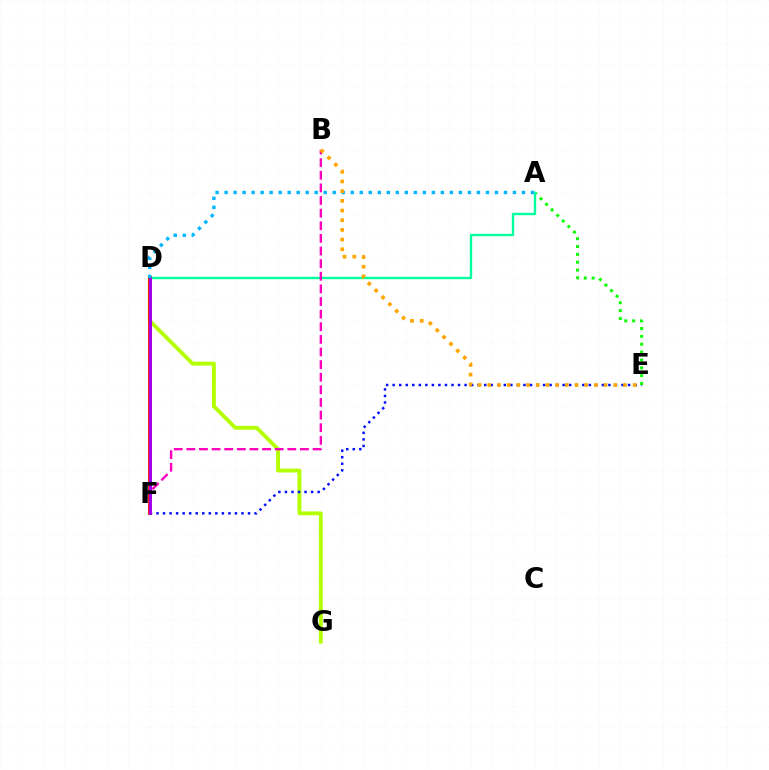{('D', 'G'): [{'color': '#b3ff00', 'line_style': 'solid', 'thickness': 2.78}], ('E', 'F'): [{'color': '#0010ff', 'line_style': 'dotted', 'thickness': 1.78}], ('A', 'E'): [{'color': '#08ff00', 'line_style': 'dotted', 'thickness': 2.14}], ('A', 'D'): [{'color': '#00ff9d', 'line_style': 'solid', 'thickness': 1.72}, {'color': '#00b5ff', 'line_style': 'dotted', 'thickness': 2.45}], ('B', 'F'): [{'color': '#ff00bd', 'line_style': 'dashed', 'thickness': 1.71}], ('D', 'F'): [{'color': '#ff0000', 'line_style': 'solid', 'thickness': 2.68}, {'color': '#9b00ff', 'line_style': 'solid', 'thickness': 1.98}], ('B', 'E'): [{'color': '#ffa500', 'line_style': 'dotted', 'thickness': 2.63}]}